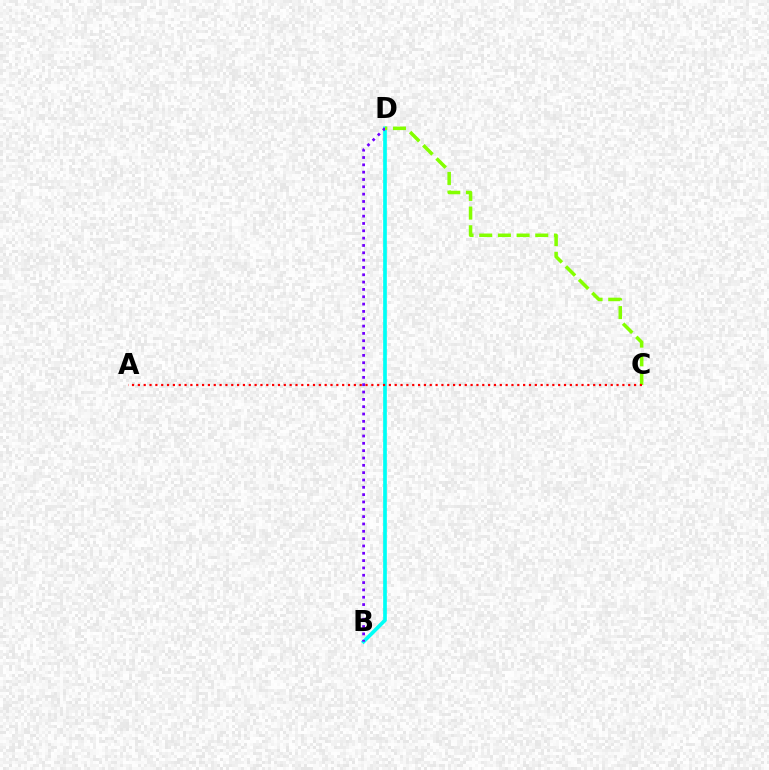{('B', 'D'): [{'color': '#00fff6', 'line_style': 'solid', 'thickness': 2.65}, {'color': '#7200ff', 'line_style': 'dotted', 'thickness': 1.99}], ('C', 'D'): [{'color': '#84ff00', 'line_style': 'dashed', 'thickness': 2.54}], ('A', 'C'): [{'color': '#ff0000', 'line_style': 'dotted', 'thickness': 1.59}]}